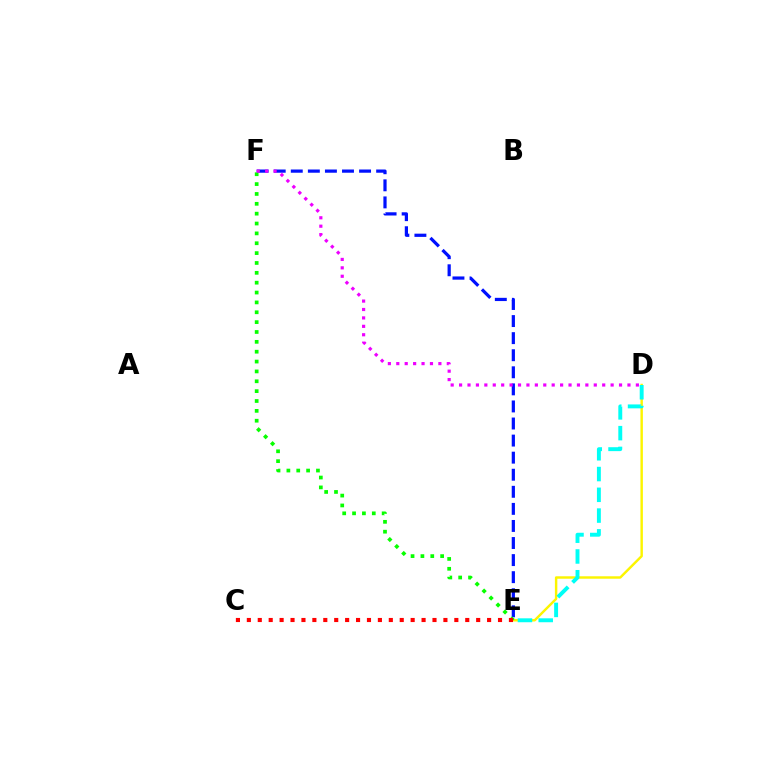{('E', 'F'): [{'color': '#0010ff', 'line_style': 'dashed', 'thickness': 2.32}, {'color': '#08ff00', 'line_style': 'dotted', 'thickness': 2.68}], ('D', 'E'): [{'color': '#fcf500', 'line_style': 'solid', 'thickness': 1.75}, {'color': '#00fff6', 'line_style': 'dashed', 'thickness': 2.82}], ('C', 'E'): [{'color': '#ff0000', 'line_style': 'dotted', 'thickness': 2.97}], ('D', 'F'): [{'color': '#ee00ff', 'line_style': 'dotted', 'thickness': 2.29}]}